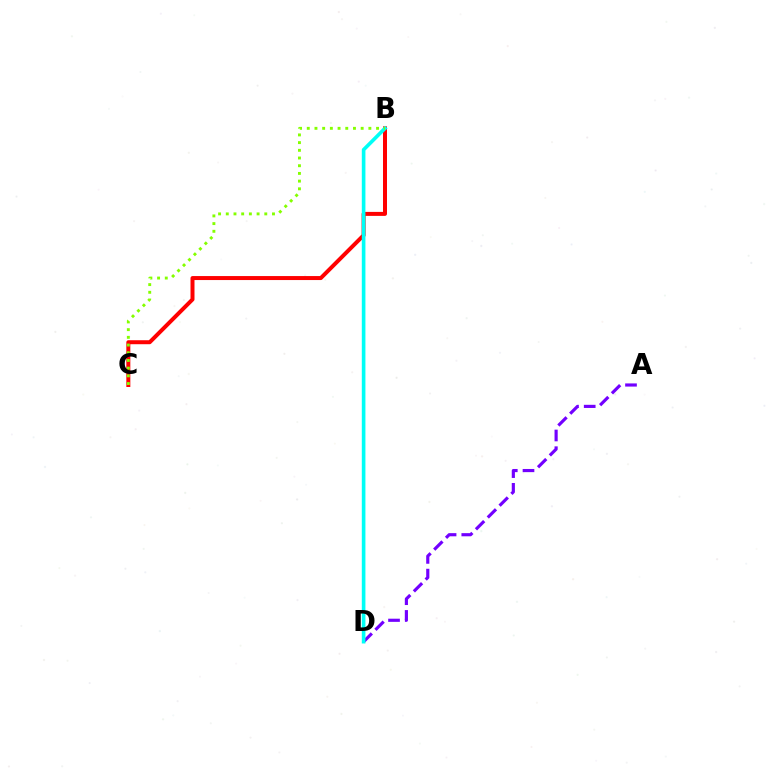{('A', 'D'): [{'color': '#7200ff', 'line_style': 'dashed', 'thickness': 2.27}], ('B', 'C'): [{'color': '#ff0000', 'line_style': 'solid', 'thickness': 2.87}, {'color': '#84ff00', 'line_style': 'dotted', 'thickness': 2.09}], ('B', 'D'): [{'color': '#00fff6', 'line_style': 'solid', 'thickness': 2.61}]}